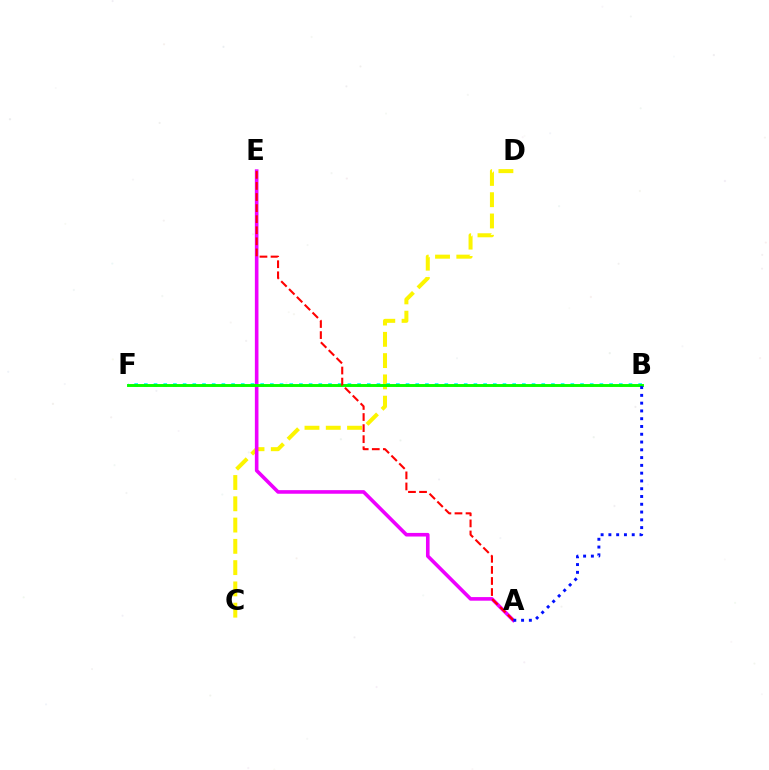{('C', 'D'): [{'color': '#fcf500', 'line_style': 'dashed', 'thickness': 2.89}], ('A', 'E'): [{'color': '#ee00ff', 'line_style': 'solid', 'thickness': 2.6}, {'color': '#ff0000', 'line_style': 'dashed', 'thickness': 1.5}], ('B', 'F'): [{'color': '#00fff6', 'line_style': 'dotted', 'thickness': 2.63}, {'color': '#08ff00', 'line_style': 'solid', 'thickness': 2.1}], ('A', 'B'): [{'color': '#0010ff', 'line_style': 'dotted', 'thickness': 2.11}]}